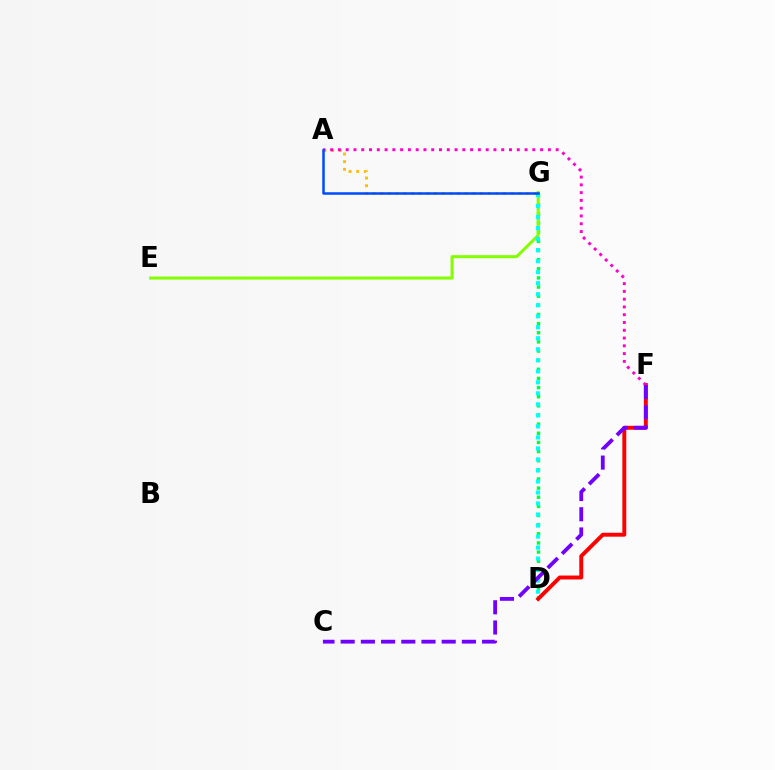{('A', 'G'): [{'color': '#ffbd00', 'line_style': 'dotted', 'thickness': 2.09}, {'color': '#004bff', 'line_style': 'solid', 'thickness': 1.81}], ('D', 'G'): [{'color': '#00ff39', 'line_style': 'dotted', 'thickness': 2.48}, {'color': '#00fff6', 'line_style': 'dotted', 'thickness': 2.99}], ('D', 'F'): [{'color': '#ff0000', 'line_style': 'solid', 'thickness': 2.82}], ('A', 'F'): [{'color': '#ff00cf', 'line_style': 'dotted', 'thickness': 2.11}], ('E', 'G'): [{'color': '#84ff00', 'line_style': 'solid', 'thickness': 2.19}], ('C', 'F'): [{'color': '#7200ff', 'line_style': 'dashed', 'thickness': 2.74}]}